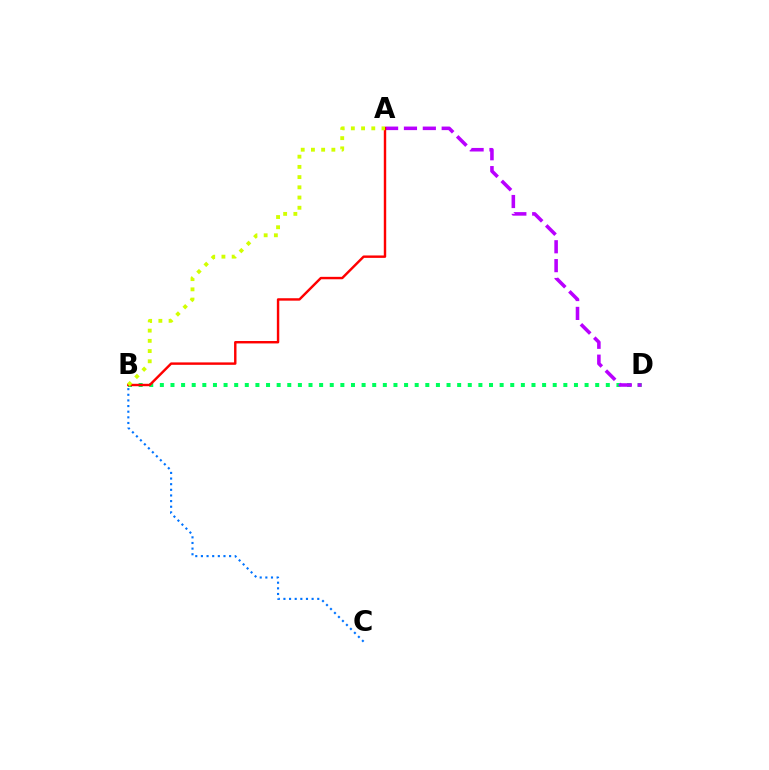{('B', 'D'): [{'color': '#00ff5c', 'line_style': 'dotted', 'thickness': 2.88}], ('A', 'D'): [{'color': '#b900ff', 'line_style': 'dashed', 'thickness': 2.56}], ('B', 'C'): [{'color': '#0074ff', 'line_style': 'dotted', 'thickness': 1.53}], ('A', 'B'): [{'color': '#ff0000', 'line_style': 'solid', 'thickness': 1.75}, {'color': '#d1ff00', 'line_style': 'dotted', 'thickness': 2.78}]}